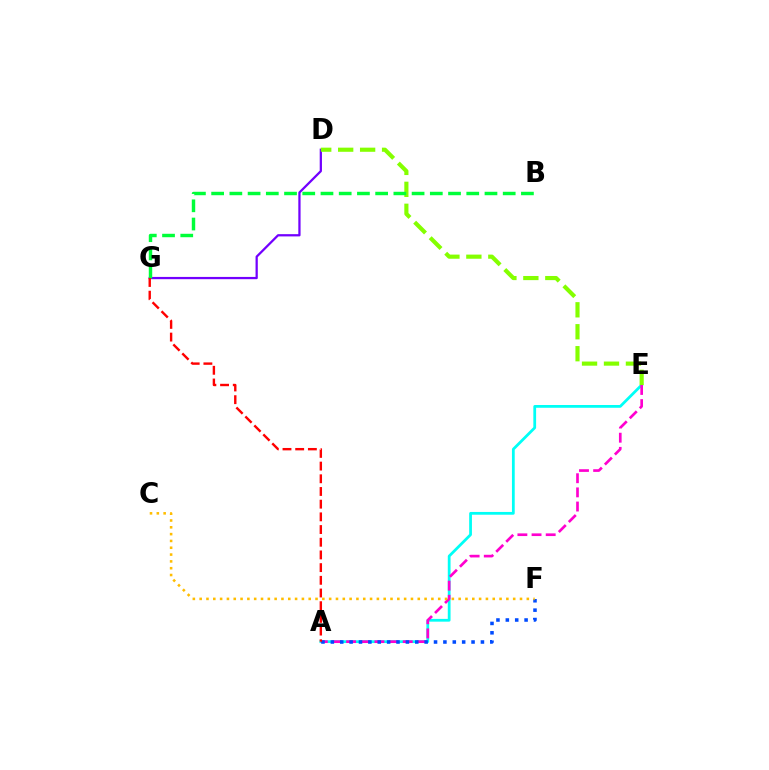{('A', 'E'): [{'color': '#00fff6', 'line_style': 'solid', 'thickness': 1.99}, {'color': '#ff00cf', 'line_style': 'dashed', 'thickness': 1.92}], ('A', 'F'): [{'color': '#004bff', 'line_style': 'dotted', 'thickness': 2.55}], ('D', 'G'): [{'color': '#7200ff', 'line_style': 'solid', 'thickness': 1.62}], ('C', 'F'): [{'color': '#ffbd00', 'line_style': 'dotted', 'thickness': 1.85}], ('D', 'E'): [{'color': '#84ff00', 'line_style': 'dashed', 'thickness': 2.98}], ('B', 'G'): [{'color': '#00ff39', 'line_style': 'dashed', 'thickness': 2.48}], ('A', 'G'): [{'color': '#ff0000', 'line_style': 'dashed', 'thickness': 1.72}]}